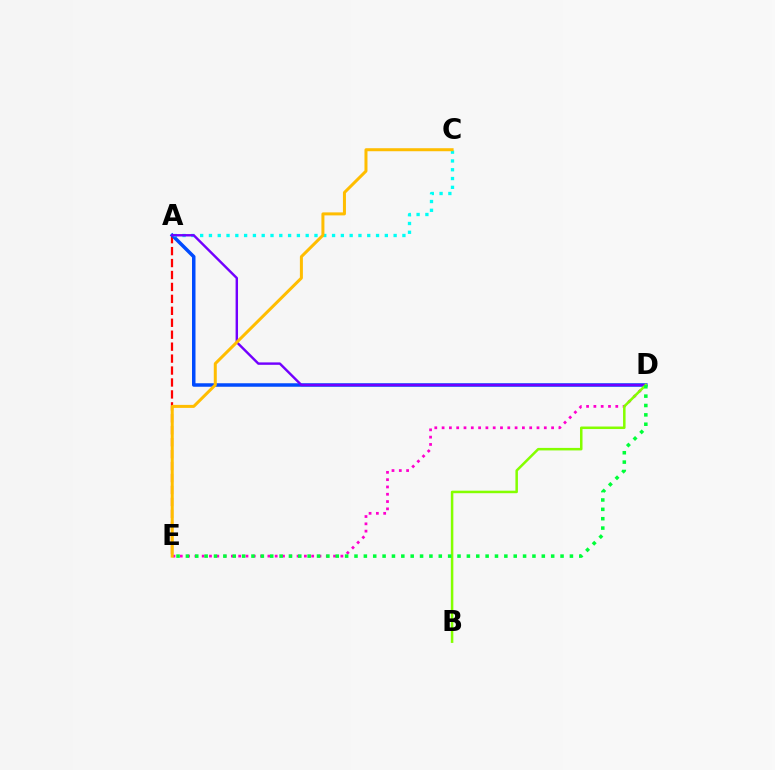{('A', 'E'): [{'color': '#ff0000', 'line_style': 'dashed', 'thickness': 1.62}], ('A', 'D'): [{'color': '#004bff', 'line_style': 'solid', 'thickness': 2.52}, {'color': '#7200ff', 'line_style': 'solid', 'thickness': 1.74}], ('D', 'E'): [{'color': '#ff00cf', 'line_style': 'dotted', 'thickness': 1.98}, {'color': '#00ff39', 'line_style': 'dotted', 'thickness': 2.54}], ('A', 'C'): [{'color': '#00fff6', 'line_style': 'dotted', 'thickness': 2.39}], ('C', 'E'): [{'color': '#ffbd00', 'line_style': 'solid', 'thickness': 2.16}], ('B', 'D'): [{'color': '#84ff00', 'line_style': 'solid', 'thickness': 1.81}]}